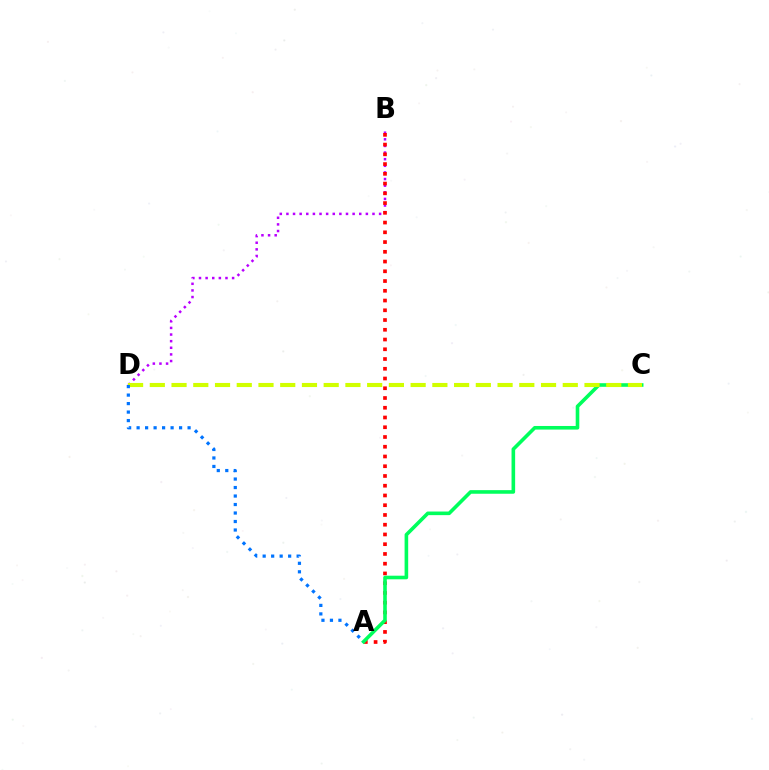{('B', 'D'): [{'color': '#b900ff', 'line_style': 'dotted', 'thickness': 1.8}], ('A', 'B'): [{'color': '#ff0000', 'line_style': 'dotted', 'thickness': 2.65}], ('A', 'C'): [{'color': '#00ff5c', 'line_style': 'solid', 'thickness': 2.59}], ('C', 'D'): [{'color': '#d1ff00', 'line_style': 'dashed', 'thickness': 2.95}], ('A', 'D'): [{'color': '#0074ff', 'line_style': 'dotted', 'thickness': 2.31}]}